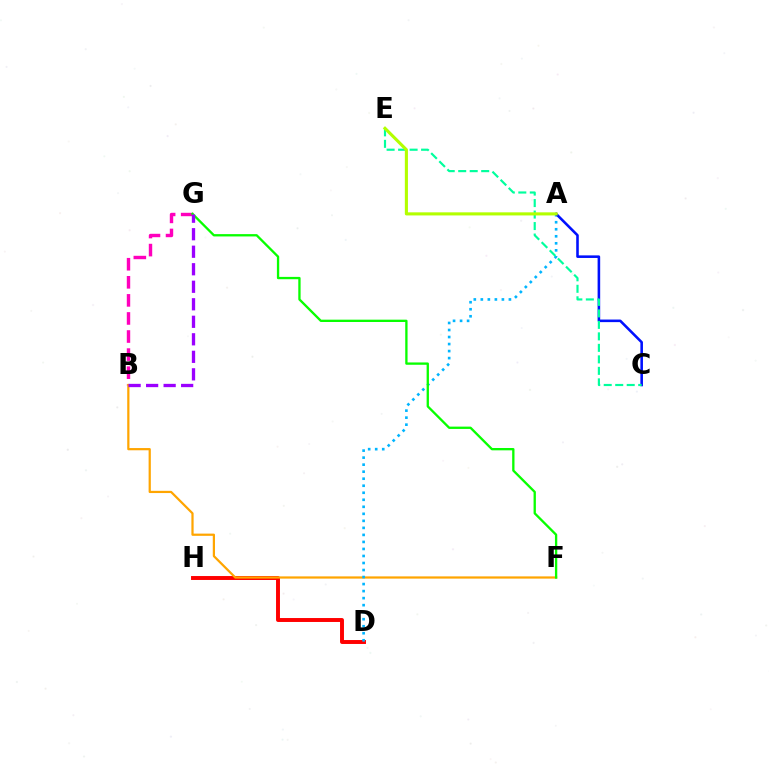{('B', 'G'): [{'color': '#ff00bd', 'line_style': 'dashed', 'thickness': 2.46}, {'color': '#9b00ff', 'line_style': 'dashed', 'thickness': 2.38}], ('D', 'H'): [{'color': '#ff0000', 'line_style': 'solid', 'thickness': 2.83}], ('B', 'F'): [{'color': '#ffa500', 'line_style': 'solid', 'thickness': 1.6}], ('A', 'D'): [{'color': '#00b5ff', 'line_style': 'dotted', 'thickness': 1.91}], ('A', 'C'): [{'color': '#0010ff', 'line_style': 'solid', 'thickness': 1.86}], ('C', 'E'): [{'color': '#00ff9d', 'line_style': 'dashed', 'thickness': 1.56}], ('A', 'E'): [{'color': '#b3ff00', 'line_style': 'solid', 'thickness': 2.23}], ('F', 'G'): [{'color': '#08ff00', 'line_style': 'solid', 'thickness': 1.67}]}